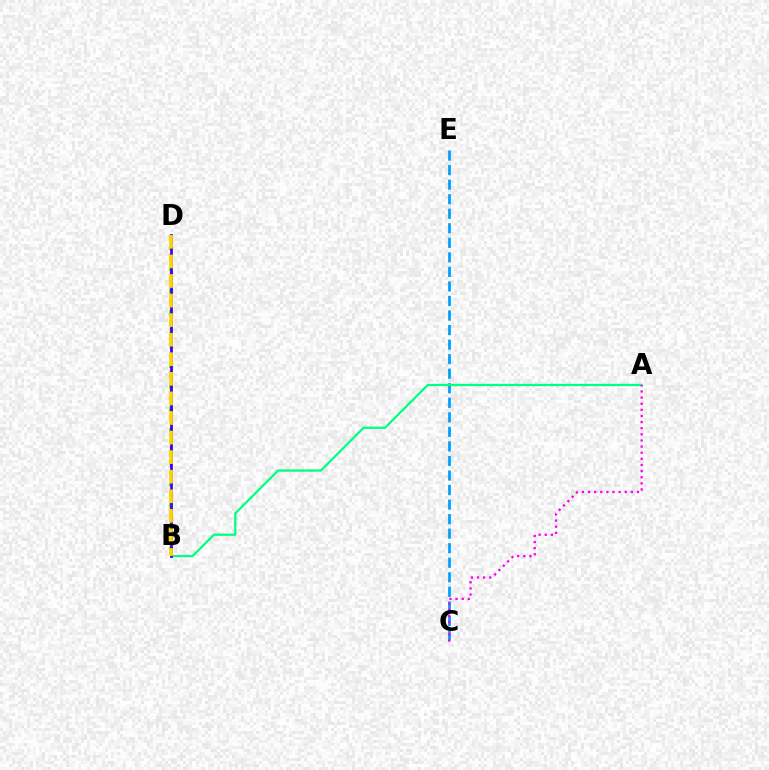{('C', 'E'): [{'color': '#009eff', 'line_style': 'dashed', 'thickness': 1.98}], ('B', 'D'): [{'color': '#ff0000', 'line_style': 'dotted', 'thickness': 1.69}, {'color': '#4fff00', 'line_style': 'dotted', 'thickness': 2.92}, {'color': '#3700ff', 'line_style': 'solid', 'thickness': 1.97}, {'color': '#ffd500', 'line_style': 'dashed', 'thickness': 2.66}], ('A', 'B'): [{'color': '#00ff86', 'line_style': 'solid', 'thickness': 1.63}], ('A', 'C'): [{'color': '#ff00ed', 'line_style': 'dotted', 'thickness': 1.66}]}